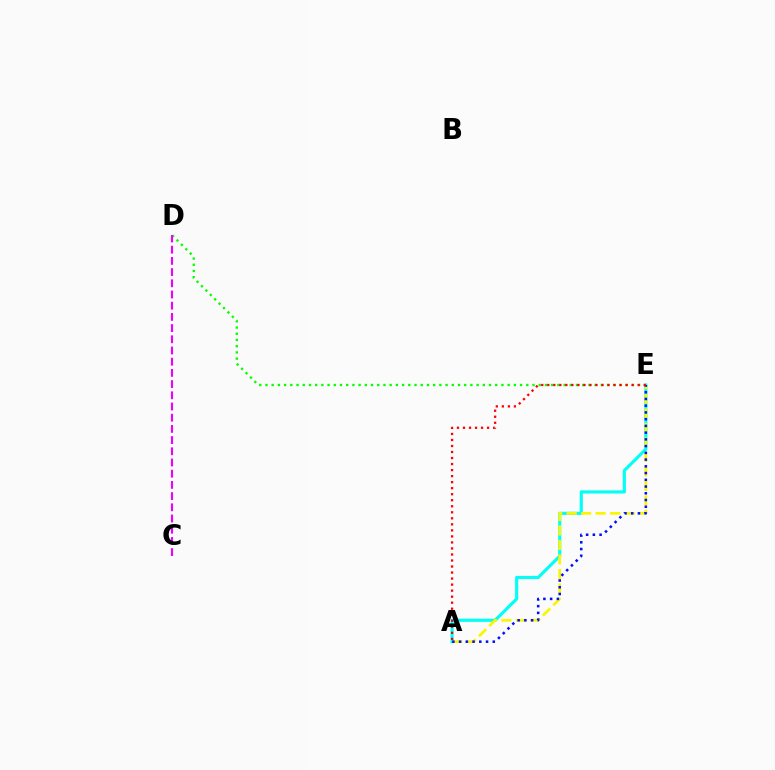{('D', 'E'): [{'color': '#08ff00', 'line_style': 'dotted', 'thickness': 1.69}], ('C', 'D'): [{'color': '#ee00ff', 'line_style': 'dashed', 'thickness': 1.52}], ('A', 'E'): [{'color': '#00fff6', 'line_style': 'solid', 'thickness': 2.26}, {'color': '#fcf500', 'line_style': 'dashed', 'thickness': 1.97}, {'color': '#0010ff', 'line_style': 'dotted', 'thickness': 1.83}, {'color': '#ff0000', 'line_style': 'dotted', 'thickness': 1.64}]}